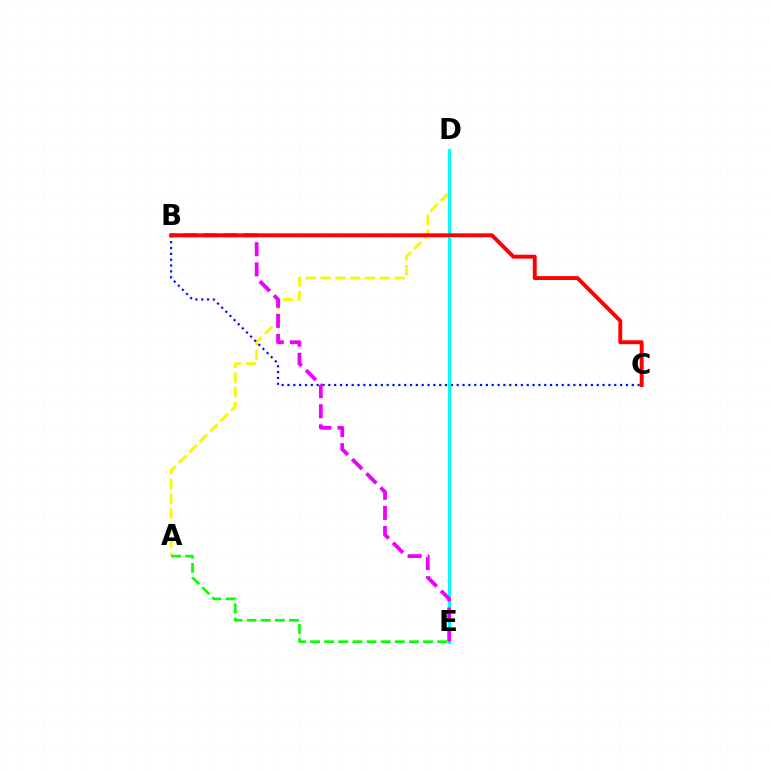{('A', 'D'): [{'color': '#fcf500', 'line_style': 'dashed', 'thickness': 2.01}], ('B', 'C'): [{'color': '#0010ff', 'line_style': 'dotted', 'thickness': 1.59}, {'color': '#ff0000', 'line_style': 'solid', 'thickness': 2.82}], ('D', 'E'): [{'color': '#00fff6', 'line_style': 'solid', 'thickness': 2.23}], ('B', 'E'): [{'color': '#ee00ff', 'line_style': 'dashed', 'thickness': 2.73}], ('A', 'E'): [{'color': '#08ff00', 'line_style': 'dashed', 'thickness': 1.92}]}